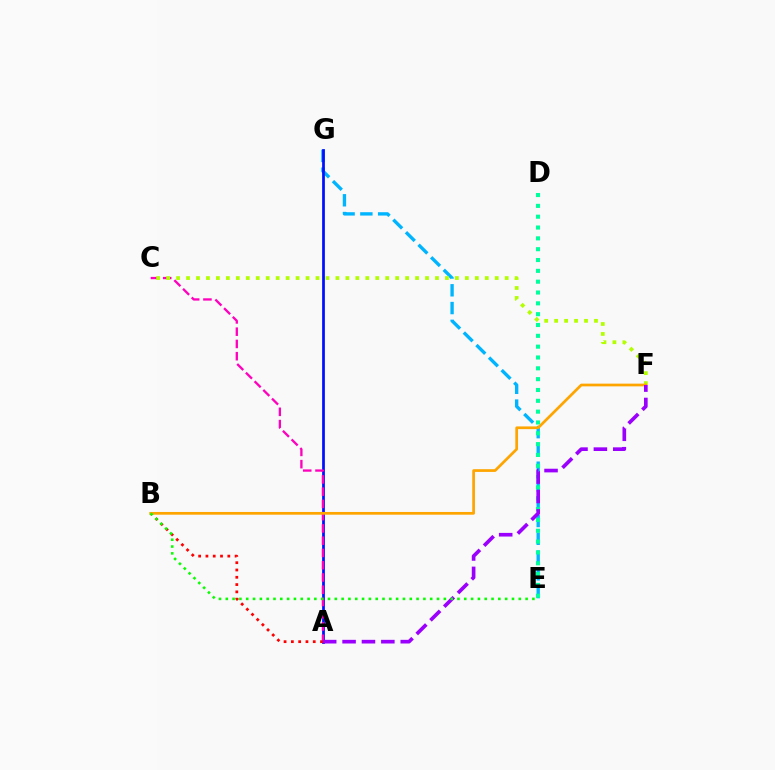{('E', 'G'): [{'color': '#00b5ff', 'line_style': 'dashed', 'thickness': 2.41}], ('A', 'G'): [{'color': '#0010ff', 'line_style': 'solid', 'thickness': 1.97}], ('A', 'C'): [{'color': '#ff00bd', 'line_style': 'dashed', 'thickness': 1.67}], ('D', 'E'): [{'color': '#00ff9d', 'line_style': 'dotted', 'thickness': 2.94}], ('C', 'F'): [{'color': '#b3ff00', 'line_style': 'dotted', 'thickness': 2.71}], ('A', 'B'): [{'color': '#ff0000', 'line_style': 'dotted', 'thickness': 1.98}], ('B', 'F'): [{'color': '#ffa500', 'line_style': 'solid', 'thickness': 1.96}], ('A', 'F'): [{'color': '#9b00ff', 'line_style': 'dashed', 'thickness': 2.63}], ('B', 'E'): [{'color': '#08ff00', 'line_style': 'dotted', 'thickness': 1.85}]}